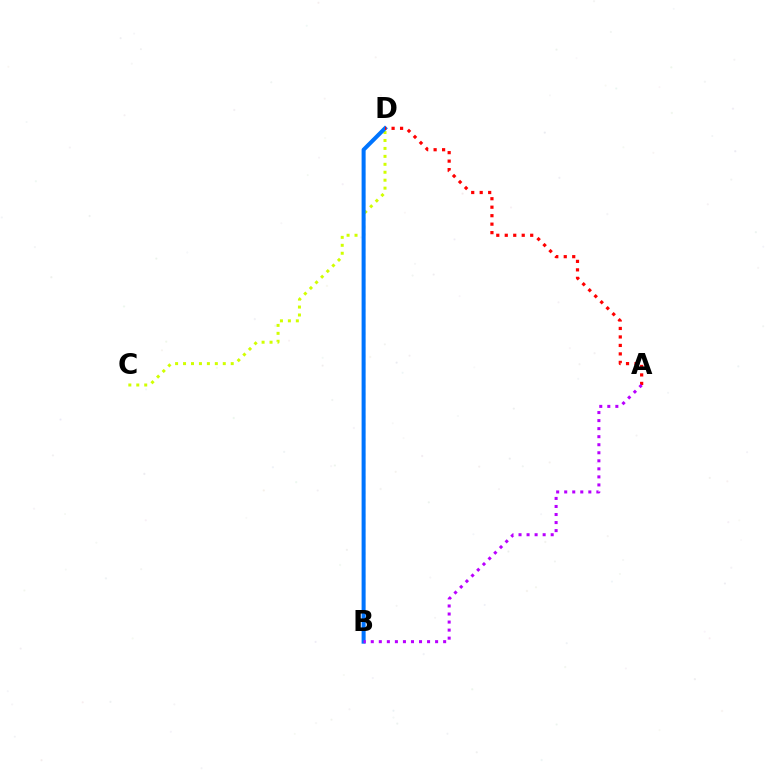{('C', 'D'): [{'color': '#d1ff00', 'line_style': 'dotted', 'thickness': 2.16}], ('B', 'D'): [{'color': '#00ff5c', 'line_style': 'dotted', 'thickness': 2.06}, {'color': '#0074ff', 'line_style': 'solid', 'thickness': 2.89}], ('A', 'D'): [{'color': '#ff0000', 'line_style': 'dotted', 'thickness': 2.3}], ('A', 'B'): [{'color': '#b900ff', 'line_style': 'dotted', 'thickness': 2.18}]}